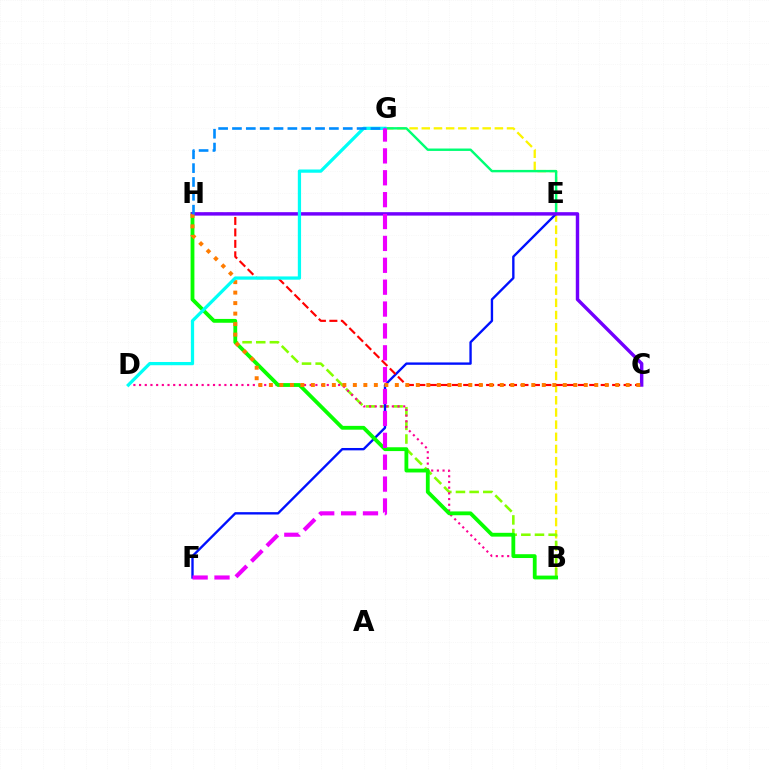{('B', 'G'): [{'color': '#fcf500', 'line_style': 'dashed', 'thickness': 1.65}], ('B', 'H'): [{'color': '#84ff00', 'line_style': 'dashed', 'thickness': 1.86}, {'color': '#08ff00', 'line_style': 'solid', 'thickness': 2.75}], ('B', 'D'): [{'color': '#ff0094', 'line_style': 'dotted', 'thickness': 1.55}], ('E', 'F'): [{'color': '#0010ff', 'line_style': 'solid', 'thickness': 1.7}], ('E', 'G'): [{'color': '#00ff74', 'line_style': 'solid', 'thickness': 1.74}], ('C', 'H'): [{'color': '#ff0000', 'line_style': 'dashed', 'thickness': 1.56}, {'color': '#7200ff', 'line_style': 'solid', 'thickness': 2.47}, {'color': '#ff7c00', 'line_style': 'dotted', 'thickness': 2.85}], ('D', 'G'): [{'color': '#00fff6', 'line_style': 'solid', 'thickness': 2.34}], ('G', 'H'): [{'color': '#008cff', 'line_style': 'dashed', 'thickness': 1.88}], ('F', 'G'): [{'color': '#ee00ff', 'line_style': 'dashed', 'thickness': 2.97}]}